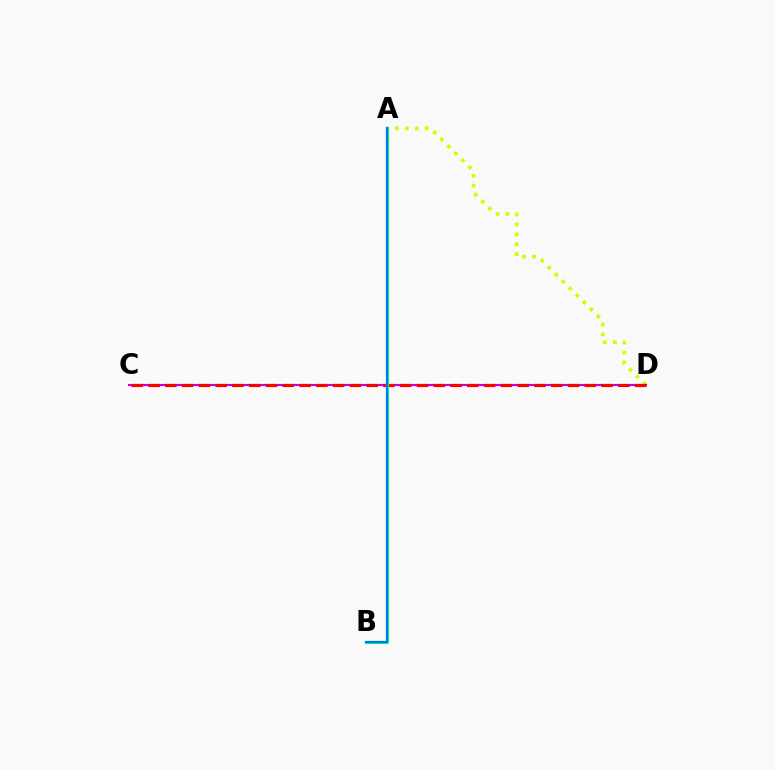{('A', 'D'): [{'color': '#d1ff00', 'line_style': 'dotted', 'thickness': 2.69}], ('C', 'D'): [{'color': '#b900ff', 'line_style': 'solid', 'thickness': 1.52}, {'color': '#ff0000', 'line_style': 'dashed', 'thickness': 2.28}], ('A', 'B'): [{'color': '#00ff5c', 'line_style': 'solid', 'thickness': 2.24}, {'color': '#0074ff', 'line_style': 'solid', 'thickness': 1.57}]}